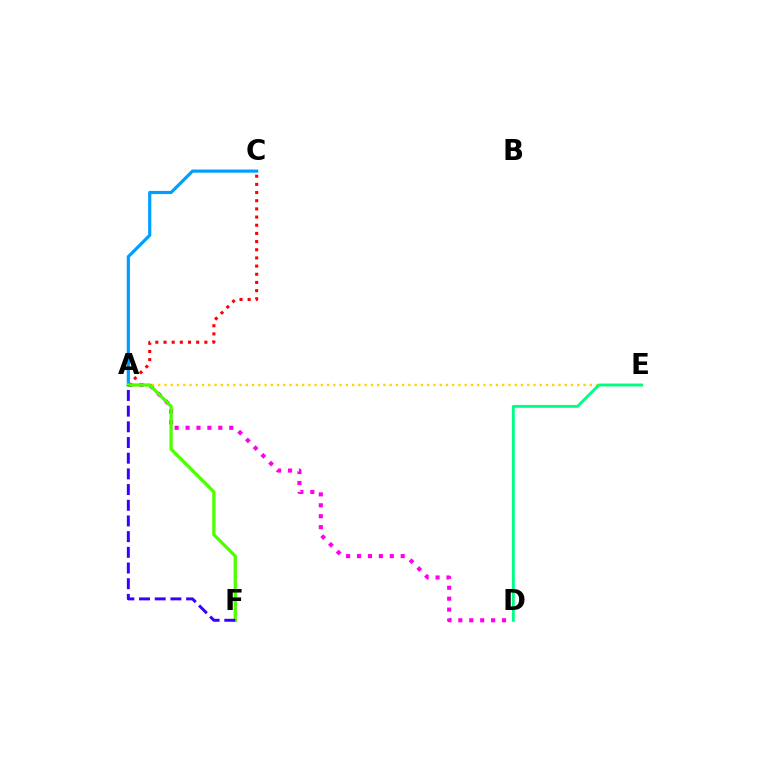{('A', 'D'): [{'color': '#ff00ed', 'line_style': 'dotted', 'thickness': 2.97}], ('A', 'E'): [{'color': '#ffd500', 'line_style': 'dotted', 'thickness': 1.7}], ('A', 'C'): [{'color': '#ff0000', 'line_style': 'dotted', 'thickness': 2.22}, {'color': '#009eff', 'line_style': 'solid', 'thickness': 2.29}], ('A', 'F'): [{'color': '#4fff00', 'line_style': 'solid', 'thickness': 2.37}, {'color': '#3700ff', 'line_style': 'dashed', 'thickness': 2.13}], ('D', 'E'): [{'color': '#00ff86', 'line_style': 'solid', 'thickness': 2.06}]}